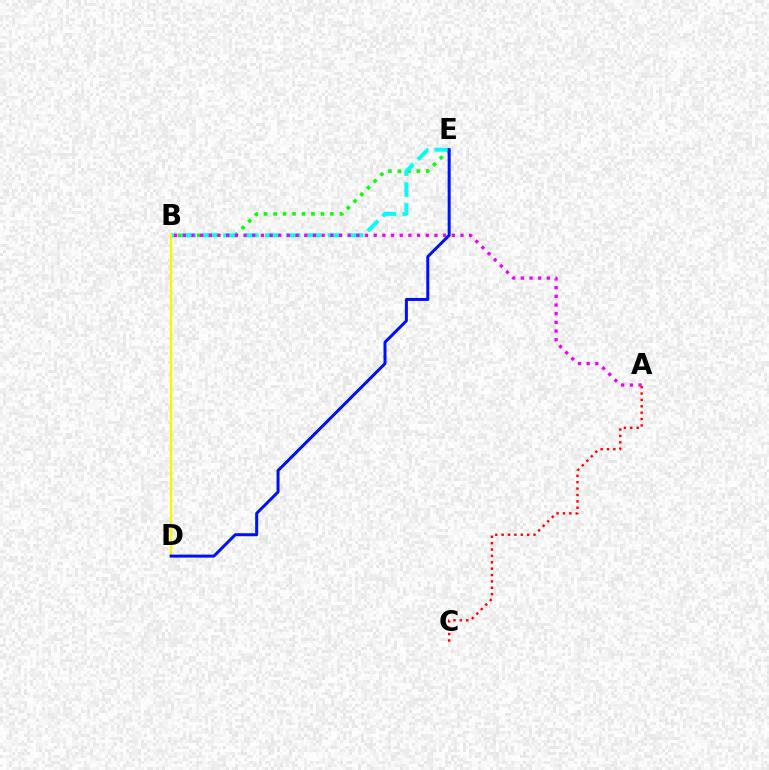{('B', 'E'): [{'color': '#08ff00', 'line_style': 'dotted', 'thickness': 2.57}, {'color': '#00fff6', 'line_style': 'dashed', 'thickness': 2.84}], ('A', 'B'): [{'color': '#ee00ff', 'line_style': 'dotted', 'thickness': 2.36}], ('B', 'D'): [{'color': '#fcf500', 'line_style': 'solid', 'thickness': 1.68}], ('D', 'E'): [{'color': '#0010ff', 'line_style': 'solid', 'thickness': 2.16}], ('A', 'C'): [{'color': '#ff0000', 'line_style': 'dotted', 'thickness': 1.73}]}